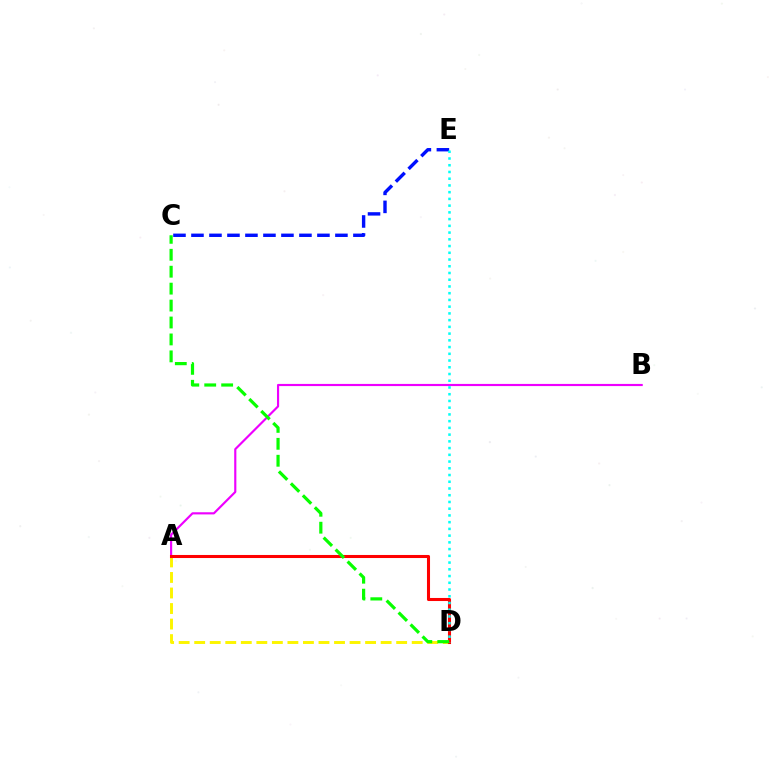{('A', 'D'): [{'color': '#fcf500', 'line_style': 'dashed', 'thickness': 2.11}, {'color': '#ff0000', 'line_style': 'solid', 'thickness': 2.21}], ('C', 'E'): [{'color': '#0010ff', 'line_style': 'dashed', 'thickness': 2.44}], ('A', 'B'): [{'color': '#ee00ff', 'line_style': 'solid', 'thickness': 1.55}], ('D', 'E'): [{'color': '#00fff6', 'line_style': 'dotted', 'thickness': 1.83}], ('C', 'D'): [{'color': '#08ff00', 'line_style': 'dashed', 'thickness': 2.3}]}